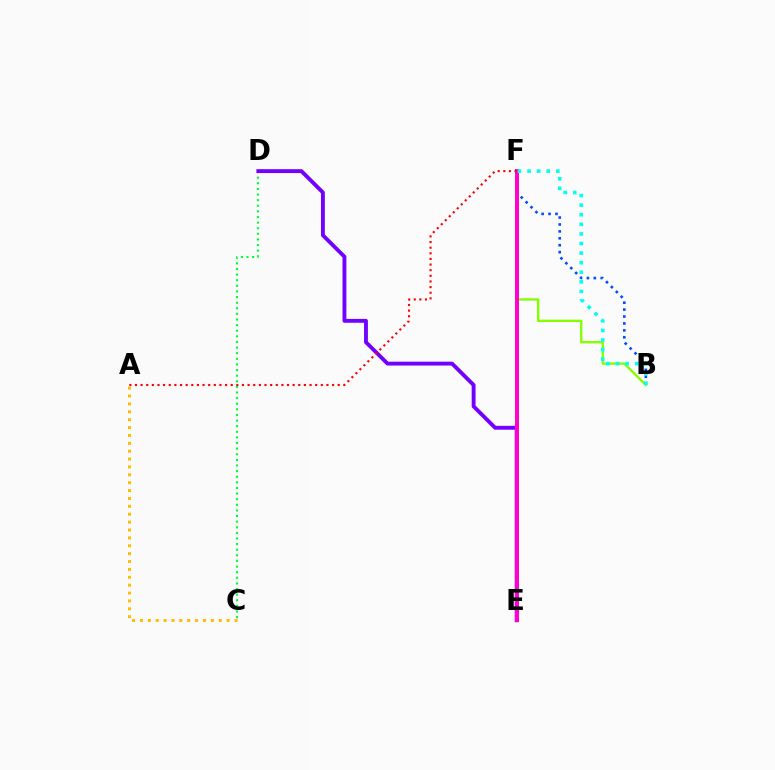{('B', 'F'): [{'color': '#004bff', 'line_style': 'dotted', 'thickness': 1.88}, {'color': '#84ff00', 'line_style': 'solid', 'thickness': 1.7}, {'color': '#00fff6', 'line_style': 'dotted', 'thickness': 2.6}], ('A', 'C'): [{'color': '#ffbd00', 'line_style': 'dotted', 'thickness': 2.14}], ('C', 'D'): [{'color': '#00ff39', 'line_style': 'dotted', 'thickness': 1.53}], ('D', 'E'): [{'color': '#7200ff', 'line_style': 'solid', 'thickness': 2.79}], ('E', 'F'): [{'color': '#ff00cf', 'line_style': 'solid', 'thickness': 2.85}], ('A', 'F'): [{'color': '#ff0000', 'line_style': 'dotted', 'thickness': 1.53}]}